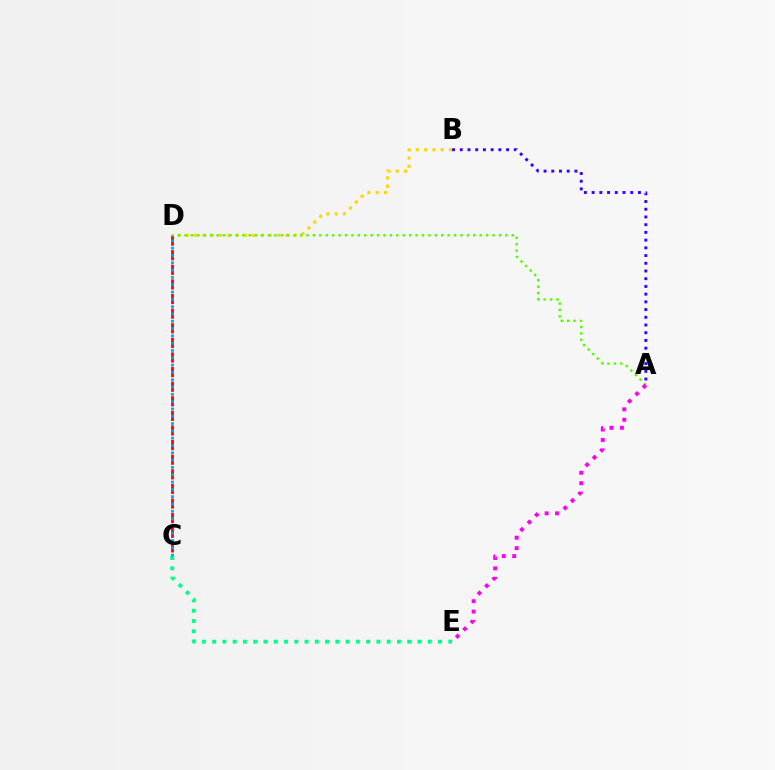{('B', 'D'): [{'color': '#ffd500', 'line_style': 'dotted', 'thickness': 2.25}], ('C', 'D'): [{'color': '#ff0000', 'line_style': 'dashed', 'thickness': 1.98}, {'color': '#009eff', 'line_style': 'dotted', 'thickness': 1.99}], ('A', 'D'): [{'color': '#4fff00', 'line_style': 'dotted', 'thickness': 1.74}], ('C', 'E'): [{'color': '#00ff86', 'line_style': 'dotted', 'thickness': 2.79}], ('A', 'E'): [{'color': '#ff00ed', 'line_style': 'dotted', 'thickness': 2.84}], ('A', 'B'): [{'color': '#3700ff', 'line_style': 'dotted', 'thickness': 2.1}]}